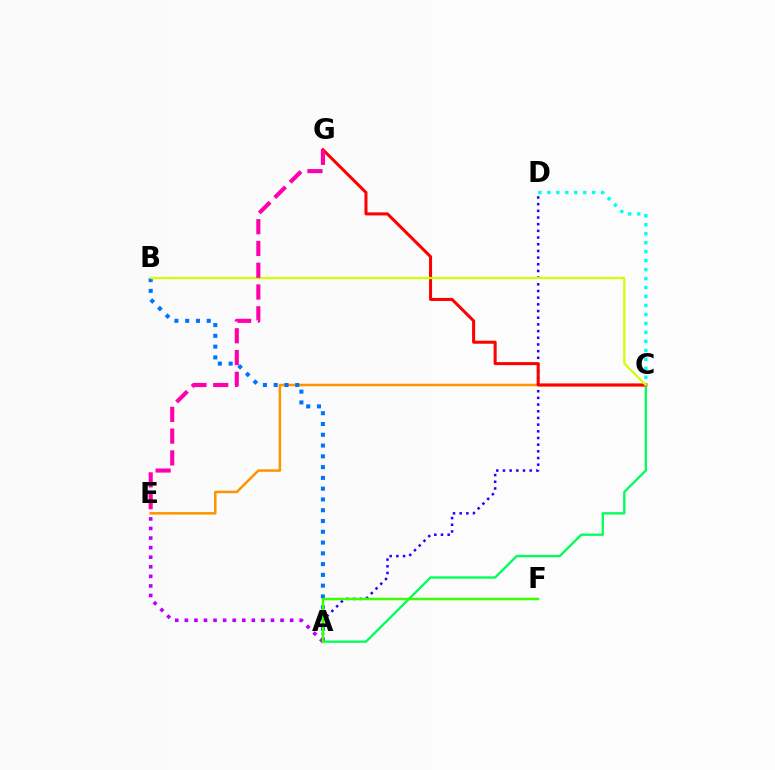{('C', 'E'): [{'color': '#ff9400', 'line_style': 'solid', 'thickness': 1.81}], ('A', 'B'): [{'color': '#0074ff', 'line_style': 'dotted', 'thickness': 2.93}], ('C', 'D'): [{'color': '#00fff6', 'line_style': 'dotted', 'thickness': 2.44}], ('A', 'D'): [{'color': '#2500ff', 'line_style': 'dotted', 'thickness': 1.82}], ('A', 'E'): [{'color': '#b900ff', 'line_style': 'dotted', 'thickness': 2.6}], ('A', 'C'): [{'color': '#00ff5c', 'line_style': 'solid', 'thickness': 1.68}], ('C', 'G'): [{'color': '#ff0000', 'line_style': 'solid', 'thickness': 2.18}], ('B', 'C'): [{'color': '#d1ff00', 'line_style': 'solid', 'thickness': 1.59}], ('E', 'G'): [{'color': '#ff00ac', 'line_style': 'dashed', 'thickness': 2.96}], ('A', 'F'): [{'color': '#3dff00', 'line_style': 'solid', 'thickness': 1.8}]}